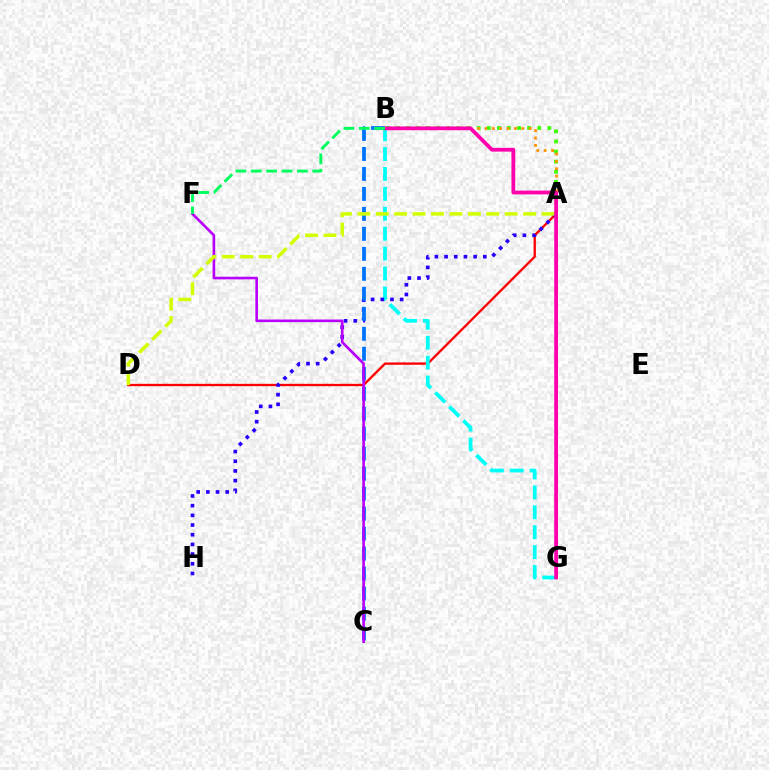{('A', 'B'): [{'color': '#3dff00', 'line_style': 'dotted', 'thickness': 2.74}, {'color': '#ff9400', 'line_style': 'dotted', 'thickness': 2.01}], ('A', 'D'): [{'color': '#ff0000', 'line_style': 'solid', 'thickness': 1.68}, {'color': '#d1ff00', 'line_style': 'dashed', 'thickness': 2.5}], ('B', 'G'): [{'color': '#00fff6', 'line_style': 'dashed', 'thickness': 2.7}, {'color': '#ff00ac', 'line_style': 'solid', 'thickness': 2.72}], ('A', 'H'): [{'color': '#2500ff', 'line_style': 'dotted', 'thickness': 2.63}], ('B', 'C'): [{'color': '#0074ff', 'line_style': 'dashed', 'thickness': 2.71}], ('C', 'F'): [{'color': '#b900ff', 'line_style': 'solid', 'thickness': 1.9}], ('B', 'F'): [{'color': '#00ff5c', 'line_style': 'dashed', 'thickness': 2.09}]}